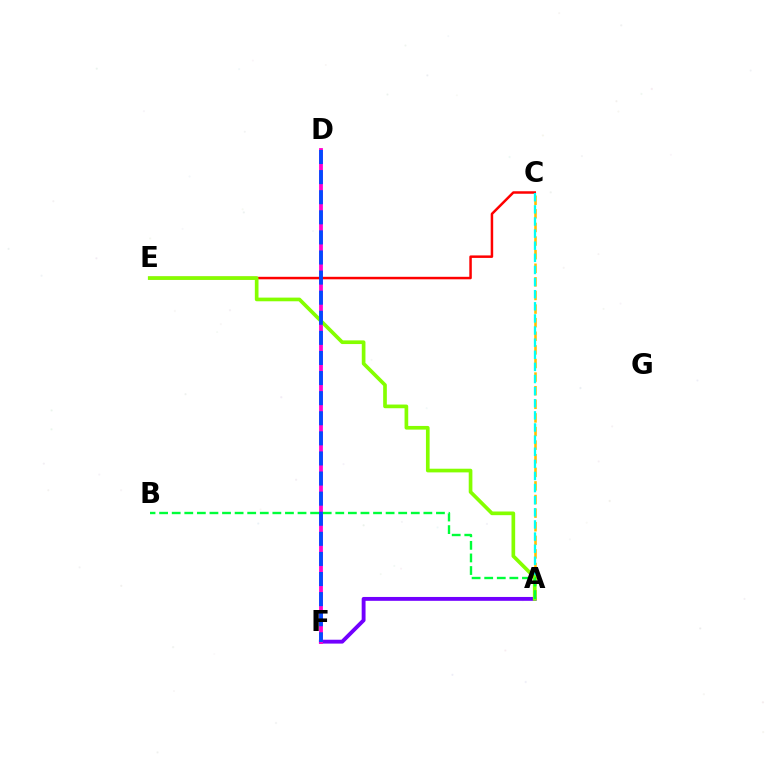{('A', 'F'): [{'color': '#7200ff', 'line_style': 'solid', 'thickness': 2.78}], ('A', 'C'): [{'color': '#ffbd00', 'line_style': 'dashed', 'thickness': 1.85}, {'color': '#00fff6', 'line_style': 'dashed', 'thickness': 1.65}], ('D', 'F'): [{'color': '#ff00cf', 'line_style': 'solid', 'thickness': 2.74}, {'color': '#004bff', 'line_style': 'dashed', 'thickness': 2.73}], ('C', 'E'): [{'color': '#ff0000', 'line_style': 'solid', 'thickness': 1.8}], ('A', 'E'): [{'color': '#84ff00', 'line_style': 'solid', 'thickness': 2.64}], ('A', 'B'): [{'color': '#00ff39', 'line_style': 'dashed', 'thickness': 1.71}]}